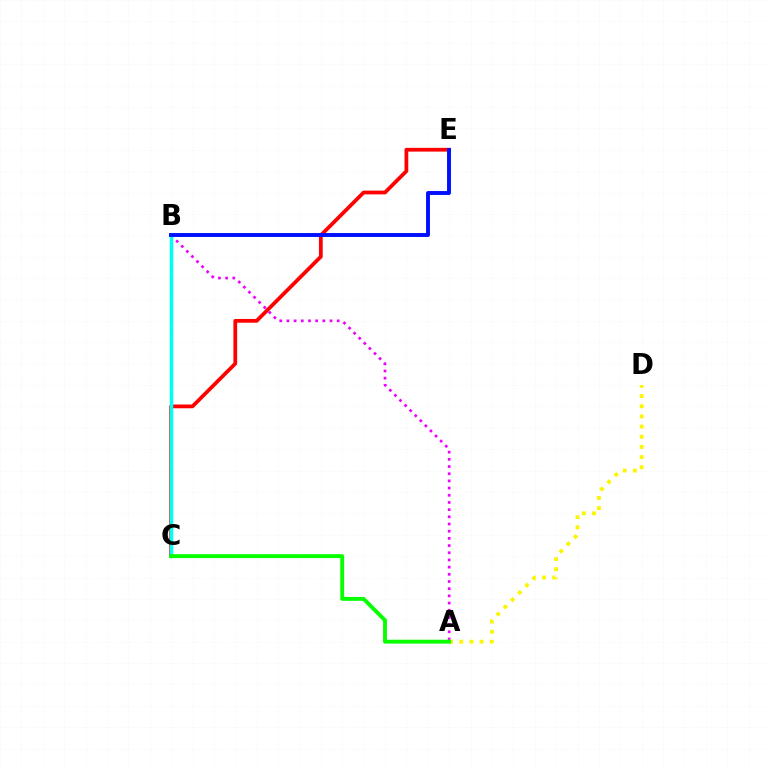{('A', 'B'): [{'color': '#ee00ff', 'line_style': 'dotted', 'thickness': 1.95}], ('C', 'E'): [{'color': '#ff0000', 'line_style': 'solid', 'thickness': 2.7}], ('A', 'D'): [{'color': '#fcf500', 'line_style': 'dotted', 'thickness': 2.76}], ('B', 'C'): [{'color': '#00fff6', 'line_style': 'solid', 'thickness': 2.51}], ('B', 'E'): [{'color': '#0010ff', 'line_style': 'solid', 'thickness': 2.82}], ('A', 'C'): [{'color': '#08ff00', 'line_style': 'solid', 'thickness': 2.8}]}